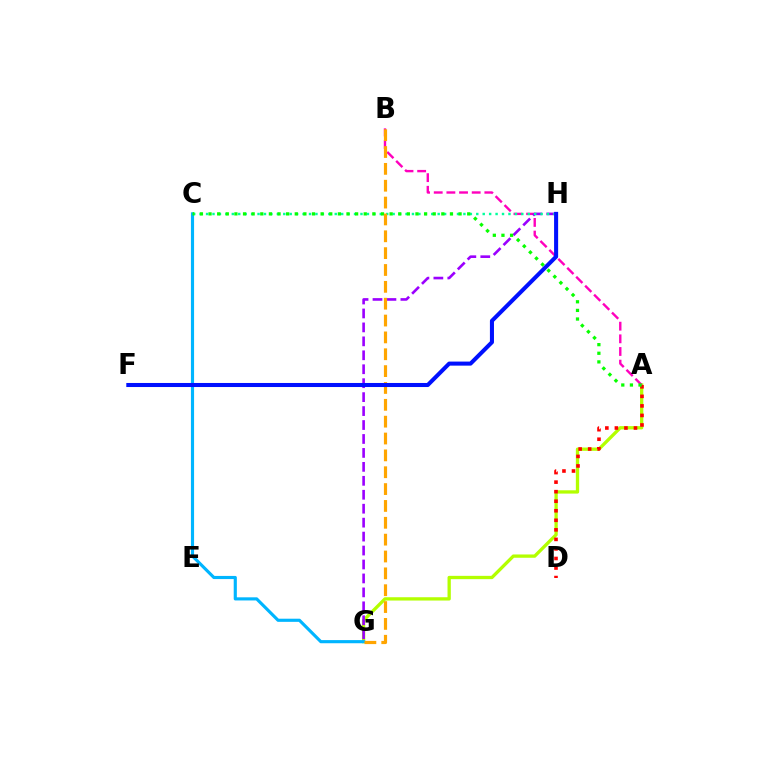{('A', 'G'): [{'color': '#b3ff00', 'line_style': 'solid', 'thickness': 2.38}], ('A', 'D'): [{'color': '#ff0000', 'line_style': 'dotted', 'thickness': 2.59}], ('C', 'G'): [{'color': '#00b5ff', 'line_style': 'solid', 'thickness': 2.26}], ('A', 'B'): [{'color': '#ff00bd', 'line_style': 'dashed', 'thickness': 1.72}], ('G', 'H'): [{'color': '#9b00ff', 'line_style': 'dashed', 'thickness': 1.89}], ('C', 'H'): [{'color': '#00ff9d', 'line_style': 'dotted', 'thickness': 1.75}], ('A', 'C'): [{'color': '#08ff00', 'line_style': 'dotted', 'thickness': 2.34}], ('B', 'G'): [{'color': '#ffa500', 'line_style': 'dashed', 'thickness': 2.29}], ('F', 'H'): [{'color': '#0010ff', 'line_style': 'solid', 'thickness': 2.92}]}